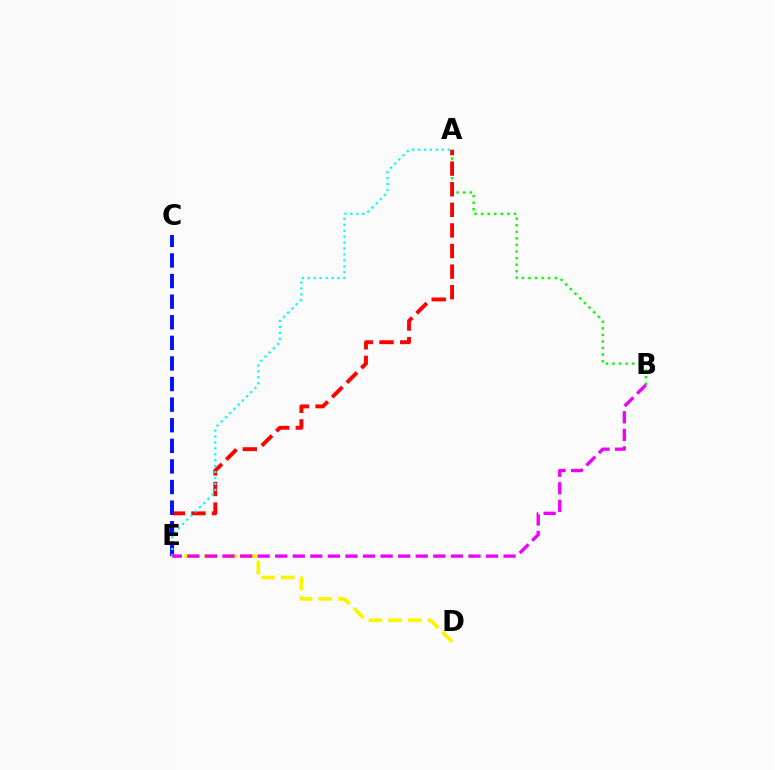{('A', 'B'): [{'color': '#08ff00', 'line_style': 'dotted', 'thickness': 1.78}], ('D', 'E'): [{'color': '#fcf500', 'line_style': 'dashed', 'thickness': 2.67}], ('A', 'E'): [{'color': '#ff0000', 'line_style': 'dashed', 'thickness': 2.8}, {'color': '#00fff6', 'line_style': 'dotted', 'thickness': 1.61}], ('C', 'E'): [{'color': '#0010ff', 'line_style': 'dashed', 'thickness': 2.8}], ('B', 'E'): [{'color': '#ee00ff', 'line_style': 'dashed', 'thickness': 2.39}]}